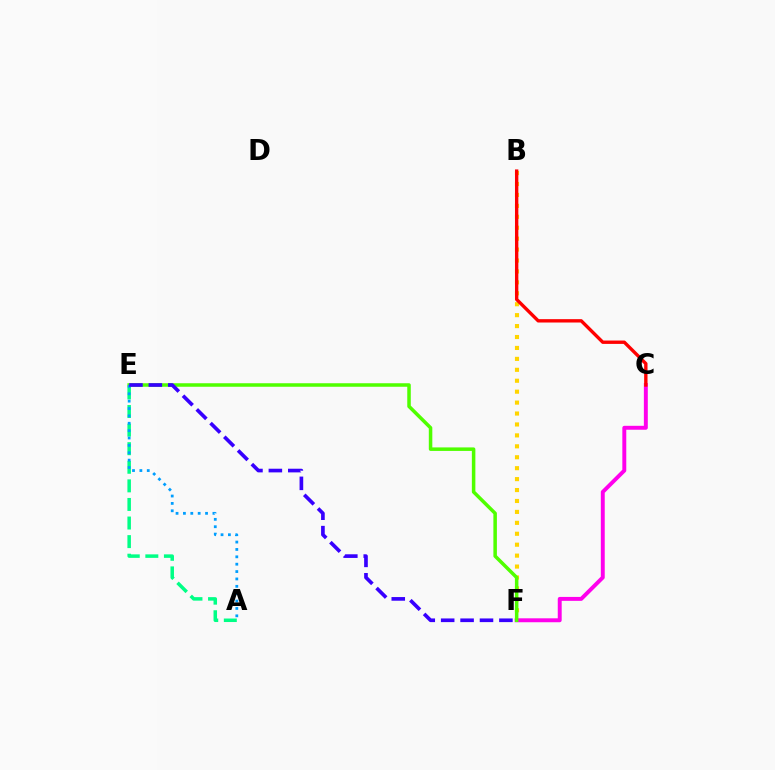{('A', 'E'): [{'color': '#00ff86', 'line_style': 'dashed', 'thickness': 2.52}, {'color': '#009eff', 'line_style': 'dotted', 'thickness': 2.0}], ('B', 'F'): [{'color': '#ffd500', 'line_style': 'dotted', 'thickness': 2.97}], ('C', 'F'): [{'color': '#ff00ed', 'line_style': 'solid', 'thickness': 2.83}], ('E', 'F'): [{'color': '#4fff00', 'line_style': 'solid', 'thickness': 2.53}, {'color': '#3700ff', 'line_style': 'dashed', 'thickness': 2.64}], ('B', 'C'): [{'color': '#ff0000', 'line_style': 'solid', 'thickness': 2.42}]}